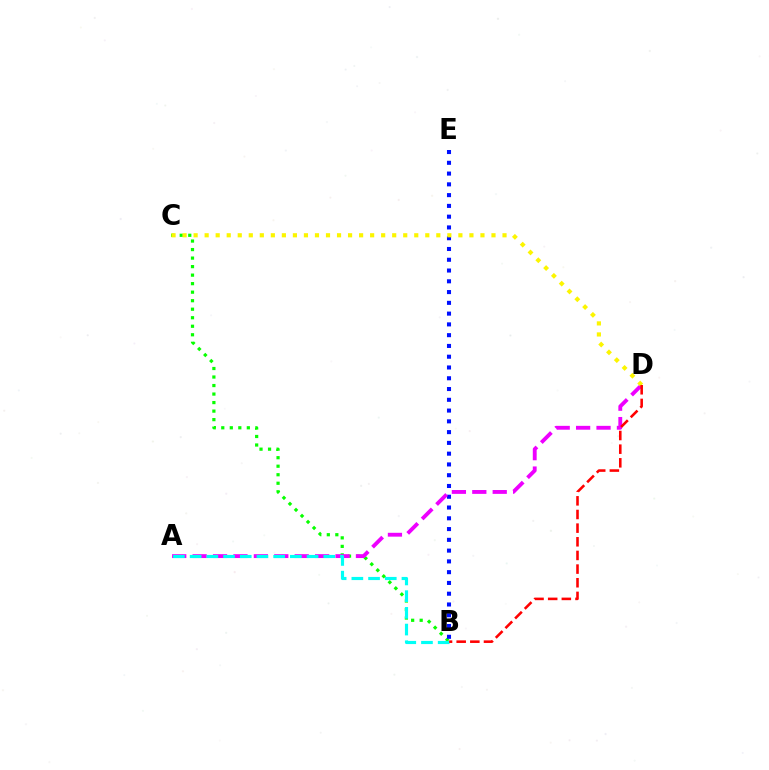{('B', 'C'): [{'color': '#08ff00', 'line_style': 'dotted', 'thickness': 2.31}], ('B', 'E'): [{'color': '#0010ff', 'line_style': 'dotted', 'thickness': 2.93}], ('A', 'D'): [{'color': '#ee00ff', 'line_style': 'dashed', 'thickness': 2.77}], ('C', 'D'): [{'color': '#fcf500', 'line_style': 'dotted', 'thickness': 3.0}], ('A', 'B'): [{'color': '#00fff6', 'line_style': 'dashed', 'thickness': 2.27}], ('B', 'D'): [{'color': '#ff0000', 'line_style': 'dashed', 'thickness': 1.85}]}